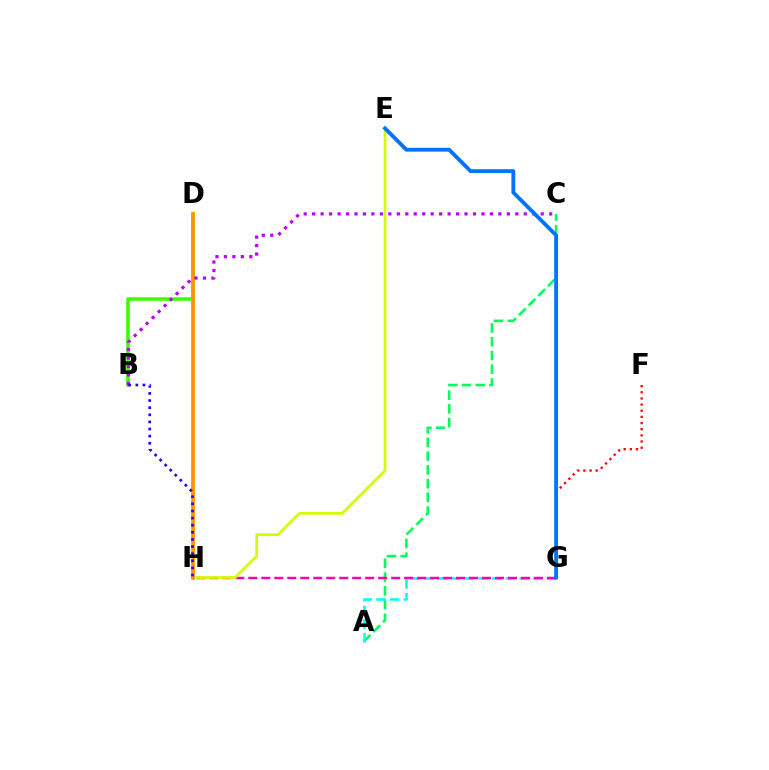{('A', 'C'): [{'color': '#00ff5c', 'line_style': 'dashed', 'thickness': 1.87}], ('A', 'G'): [{'color': '#00fff6', 'line_style': 'dashed', 'thickness': 1.86}], ('G', 'H'): [{'color': '#ff00ac', 'line_style': 'dashed', 'thickness': 1.76}], ('B', 'D'): [{'color': '#3dff00', 'line_style': 'solid', 'thickness': 2.55}], ('F', 'G'): [{'color': '#ff0000', 'line_style': 'dotted', 'thickness': 1.67}], ('E', 'H'): [{'color': '#d1ff00', 'line_style': 'solid', 'thickness': 1.95}], ('D', 'H'): [{'color': '#ff9400', 'line_style': 'solid', 'thickness': 2.72}], ('B', 'C'): [{'color': '#b900ff', 'line_style': 'dotted', 'thickness': 2.3}], ('B', 'H'): [{'color': '#2500ff', 'line_style': 'dotted', 'thickness': 1.93}], ('E', 'G'): [{'color': '#0074ff', 'line_style': 'solid', 'thickness': 2.76}]}